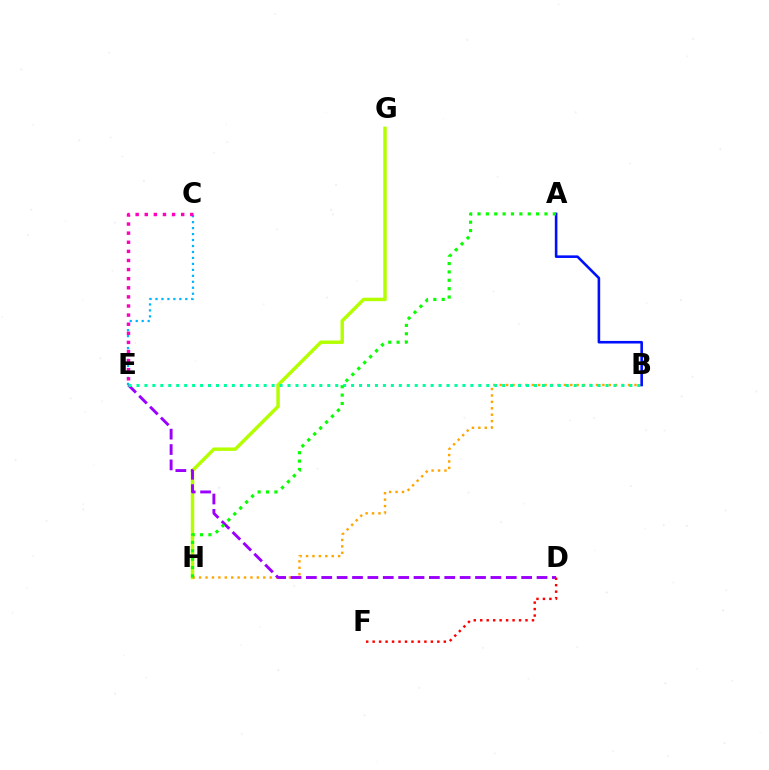{('G', 'H'): [{'color': '#b3ff00', 'line_style': 'solid', 'thickness': 2.48}], ('C', 'E'): [{'color': '#00b5ff', 'line_style': 'dotted', 'thickness': 1.62}, {'color': '#ff00bd', 'line_style': 'dotted', 'thickness': 2.47}], ('B', 'H'): [{'color': '#ffa500', 'line_style': 'dotted', 'thickness': 1.74}], ('D', 'E'): [{'color': '#9b00ff', 'line_style': 'dashed', 'thickness': 2.09}], ('B', 'E'): [{'color': '#00ff9d', 'line_style': 'dotted', 'thickness': 2.16}], ('D', 'F'): [{'color': '#ff0000', 'line_style': 'dotted', 'thickness': 1.76}], ('A', 'B'): [{'color': '#0010ff', 'line_style': 'solid', 'thickness': 1.86}], ('A', 'H'): [{'color': '#08ff00', 'line_style': 'dotted', 'thickness': 2.27}]}